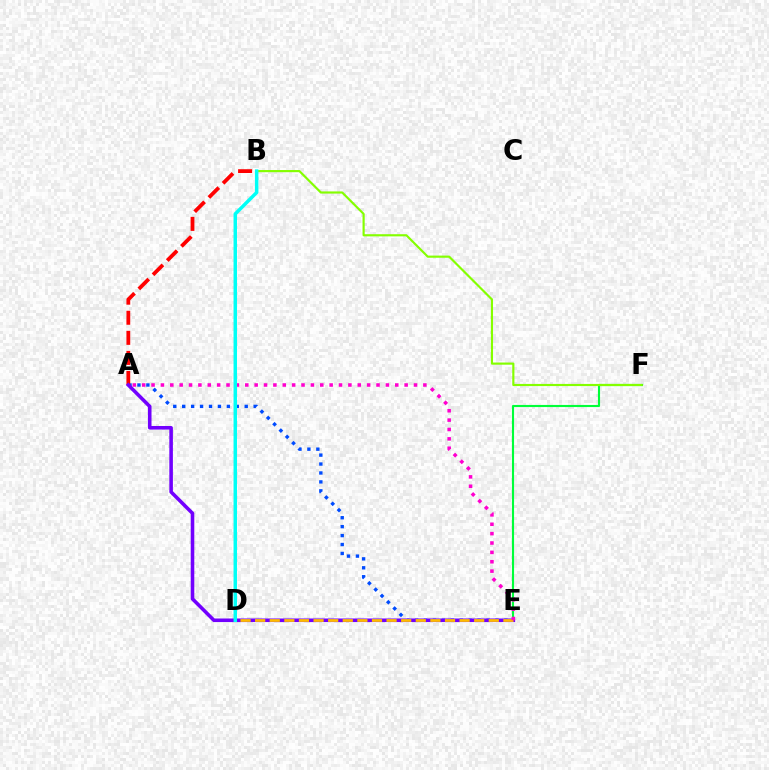{('E', 'F'): [{'color': '#00ff39', 'line_style': 'solid', 'thickness': 1.53}], ('A', 'E'): [{'color': '#004bff', 'line_style': 'dotted', 'thickness': 2.43}, {'color': '#7200ff', 'line_style': 'solid', 'thickness': 2.57}, {'color': '#ff00cf', 'line_style': 'dotted', 'thickness': 2.55}], ('A', 'B'): [{'color': '#ff0000', 'line_style': 'dashed', 'thickness': 2.73}], ('D', 'E'): [{'color': '#ffbd00', 'line_style': 'dashed', 'thickness': 1.98}], ('B', 'F'): [{'color': '#84ff00', 'line_style': 'solid', 'thickness': 1.56}], ('B', 'D'): [{'color': '#00fff6', 'line_style': 'solid', 'thickness': 2.5}]}